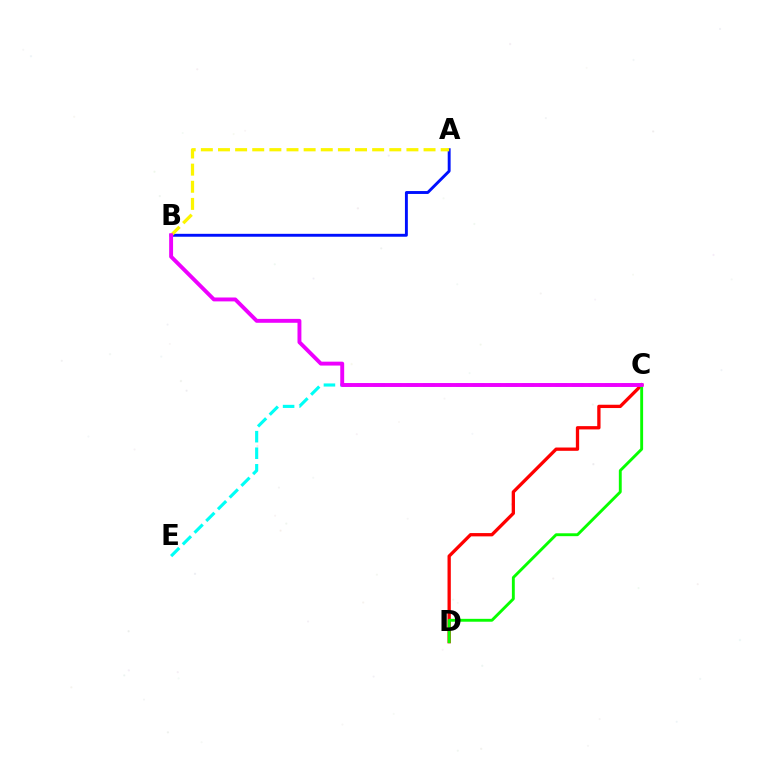{('C', 'E'): [{'color': '#00fff6', 'line_style': 'dashed', 'thickness': 2.25}], ('A', 'B'): [{'color': '#0010ff', 'line_style': 'solid', 'thickness': 2.09}, {'color': '#fcf500', 'line_style': 'dashed', 'thickness': 2.33}], ('C', 'D'): [{'color': '#ff0000', 'line_style': 'solid', 'thickness': 2.38}, {'color': '#08ff00', 'line_style': 'solid', 'thickness': 2.08}], ('B', 'C'): [{'color': '#ee00ff', 'line_style': 'solid', 'thickness': 2.81}]}